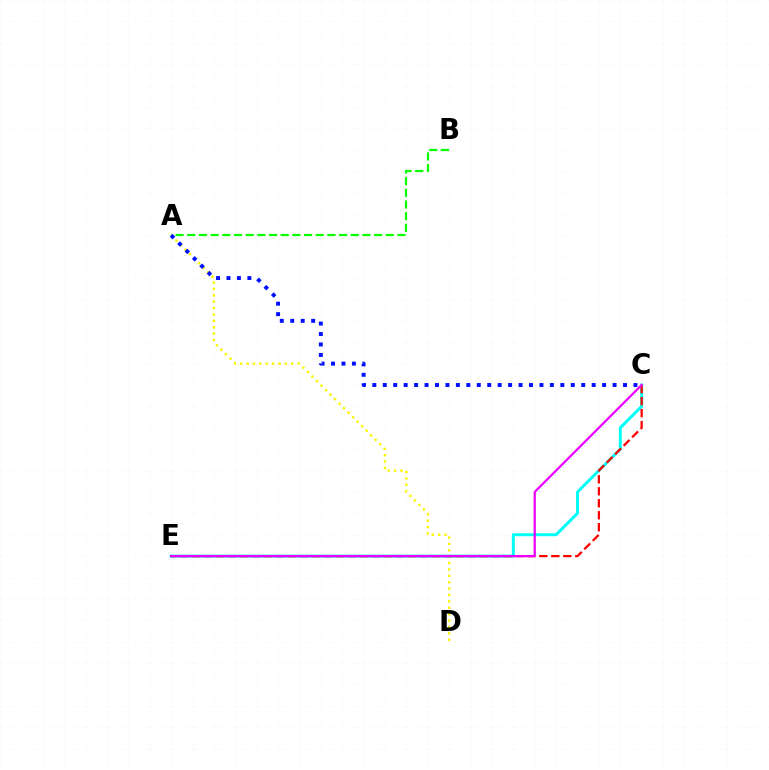{('A', 'D'): [{'color': '#fcf500', 'line_style': 'dotted', 'thickness': 1.73}], ('C', 'E'): [{'color': '#00fff6', 'line_style': 'solid', 'thickness': 2.14}, {'color': '#ff0000', 'line_style': 'dashed', 'thickness': 1.63}, {'color': '#ee00ff', 'line_style': 'solid', 'thickness': 1.6}], ('A', 'B'): [{'color': '#08ff00', 'line_style': 'dashed', 'thickness': 1.59}], ('A', 'C'): [{'color': '#0010ff', 'line_style': 'dotted', 'thickness': 2.84}]}